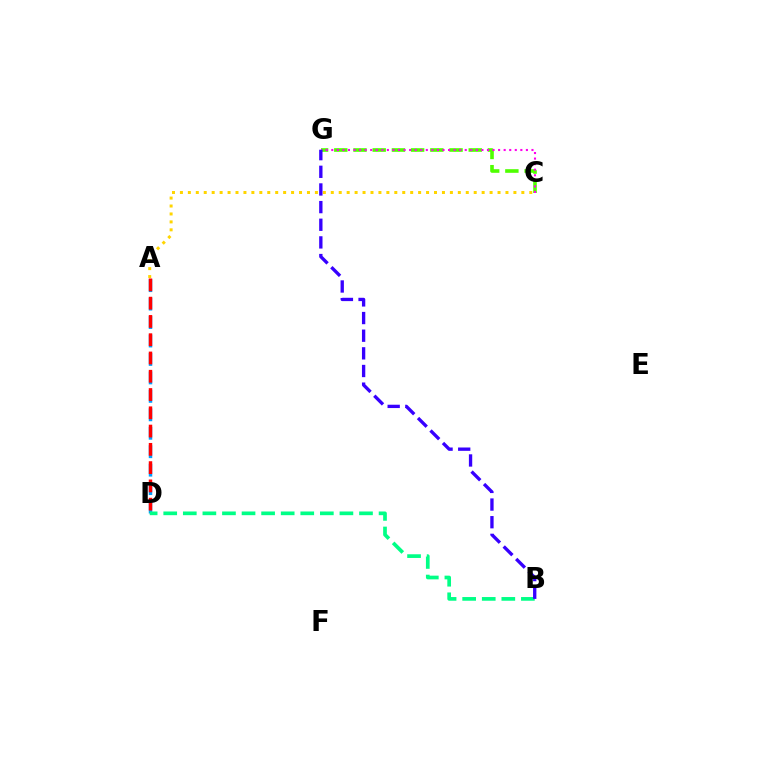{('C', 'G'): [{'color': '#4fff00', 'line_style': 'dashed', 'thickness': 2.61}, {'color': '#ff00ed', 'line_style': 'dotted', 'thickness': 1.51}], ('A', 'D'): [{'color': '#009eff', 'line_style': 'dashed', 'thickness': 2.51}, {'color': '#ff0000', 'line_style': 'dashed', 'thickness': 2.48}], ('B', 'D'): [{'color': '#00ff86', 'line_style': 'dashed', 'thickness': 2.66}], ('A', 'C'): [{'color': '#ffd500', 'line_style': 'dotted', 'thickness': 2.16}], ('B', 'G'): [{'color': '#3700ff', 'line_style': 'dashed', 'thickness': 2.4}]}